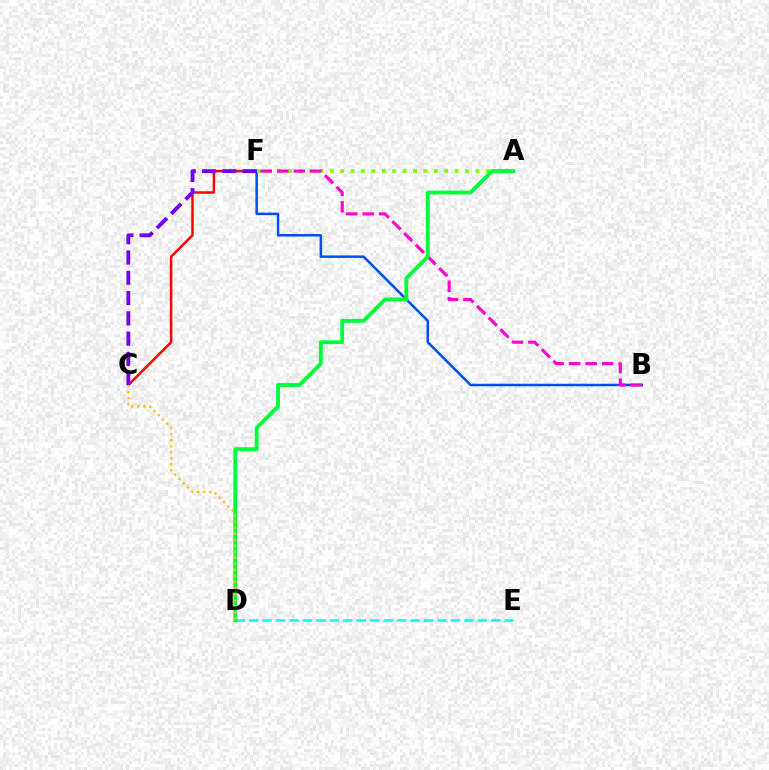{('C', 'F'): [{'color': '#ff0000', 'line_style': 'solid', 'thickness': 1.79}, {'color': '#7200ff', 'line_style': 'dashed', 'thickness': 2.76}], ('B', 'F'): [{'color': '#004bff', 'line_style': 'solid', 'thickness': 1.79}, {'color': '#ff00cf', 'line_style': 'dashed', 'thickness': 2.25}], ('A', 'F'): [{'color': '#84ff00', 'line_style': 'dotted', 'thickness': 2.83}], ('D', 'E'): [{'color': '#00fff6', 'line_style': 'dashed', 'thickness': 1.83}], ('A', 'D'): [{'color': '#00ff39', 'line_style': 'solid', 'thickness': 2.75}], ('C', 'D'): [{'color': '#ffbd00', 'line_style': 'dotted', 'thickness': 1.64}]}